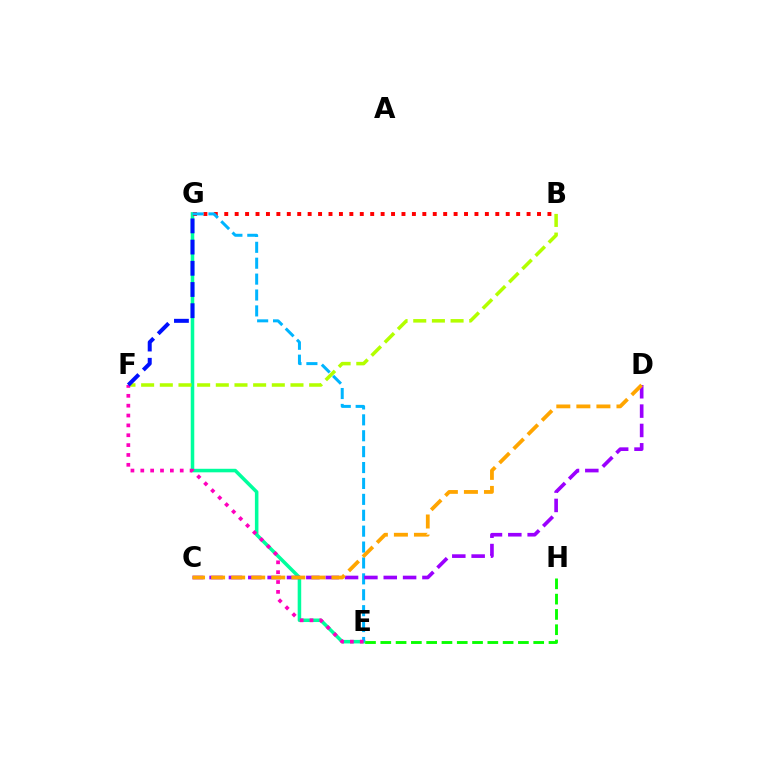{('E', 'G'): [{'color': '#00ff9d', 'line_style': 'solid', 'thickness': 2.54}, {'color': '#00b5ff', 'line_style': 'dashed', 'thickness': 2.16}], ('B', 'G'): [{'color': '#ff0000', 'line_style': 'dotted', 'thickness': 2.83}], ('B', 'F'): [{'color': '#b3ff00', 'line_style': 'dashed', 'thickness': 2.54}], ('E', 'H'): [{'color': '#08ff00', 'line_style': 'dashed', 'thickness': 2.08}], ('E', 'F'): [{'color': '#ff00bd', 'line_style': 'dotted', 'thickness': 2.68}], ('F', 'G'): [{'color': '#0010ff', 'line_style': 'dashed', 'thickness': 2.88}], ('C', 'D'): [{'color': '#9b00ff', 'line_style': 'dashed', 'thickness': 2.63}, {'color': '#ffa500', 'line_style': 'dashed', 'thickness': 2.72}]}